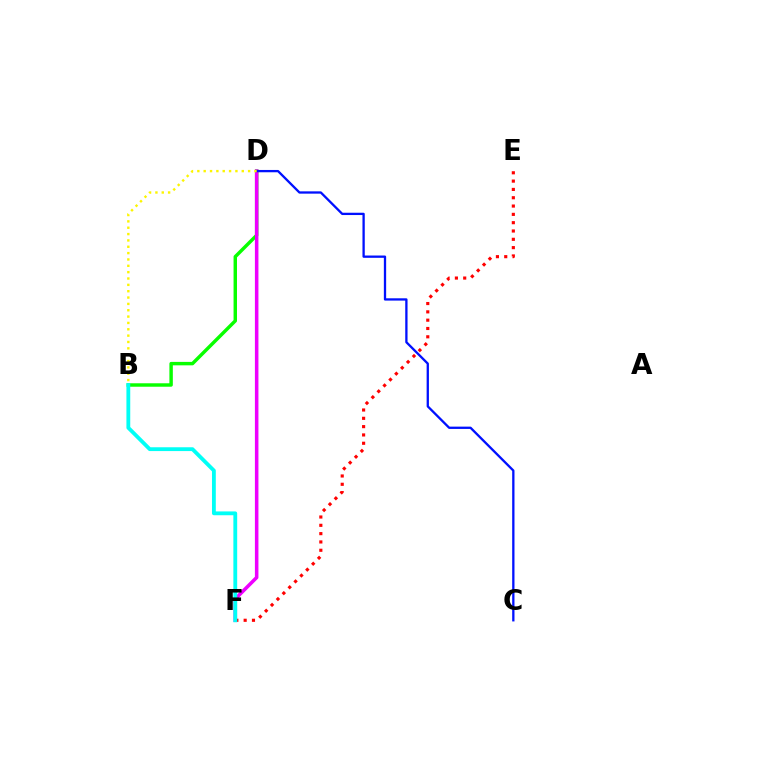{('B', 'D'): [{'color': '#08ff00', 'line_style': 'solid', 'thickness': 2.48}, {'color': '#fcf500', 'line_style': 'dotted', 'thickness': 1.72}], ('E', 'F'): [{'color': '#ff0000', 'line_style': 'dotted', 'thickness': 2.26}], ('D', 'F'): [{'color': '#ee00ff', 'line_style': 'solid', 'thickness': 2.54}], ('C', 'D'): [{'color': '#0010ff', 'line_style': 'solid', 'thickness': 1.66}], ('B', 'F'): [{'color': '#00fff6', 'line_style': 'solid', 'thickness': 2.75}]}